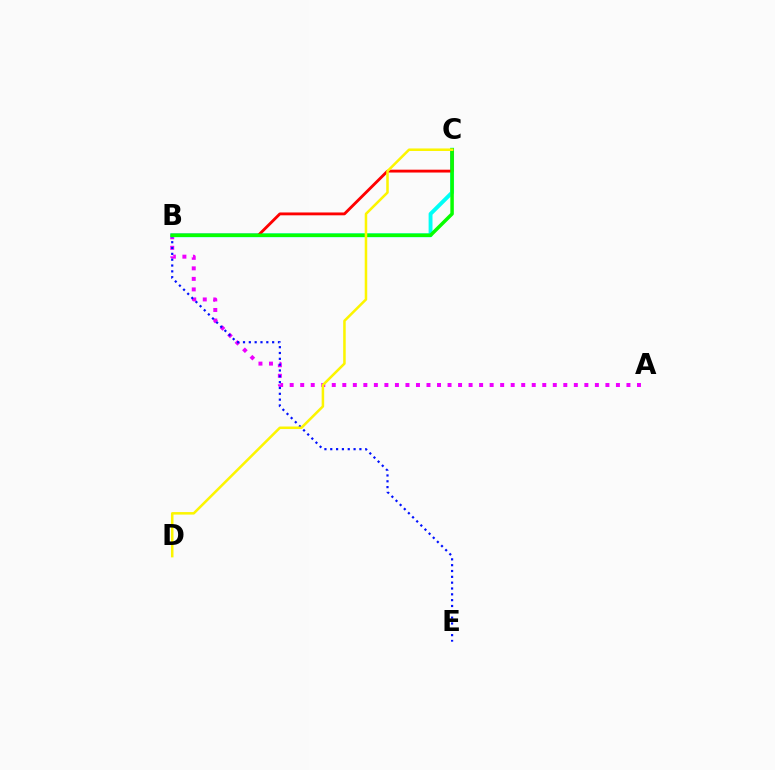{('A', 'B'): [{'color': '#ee00ff', 'line_style': 'dotted', 'thickness': 2.86}], ('B', 'E'): [{'color': '#0010ff', 'line_style': 'dotted', 'thickness': 1.58}], ('B', 'C'): [{'color': '#00fff6', 'line_style': 'solid', 'thickness': 2.8}, {'color': '#ff0000', 'line_style': 'solid', 'thickness': 2.05}, {'color': '#08ff00', 'line_style': 'solid', 'thickness': 2.51}], ('C', 'D'): [{'color': '#fcf500', 'line_style': 'solid', 'thickness': 1.82}]}